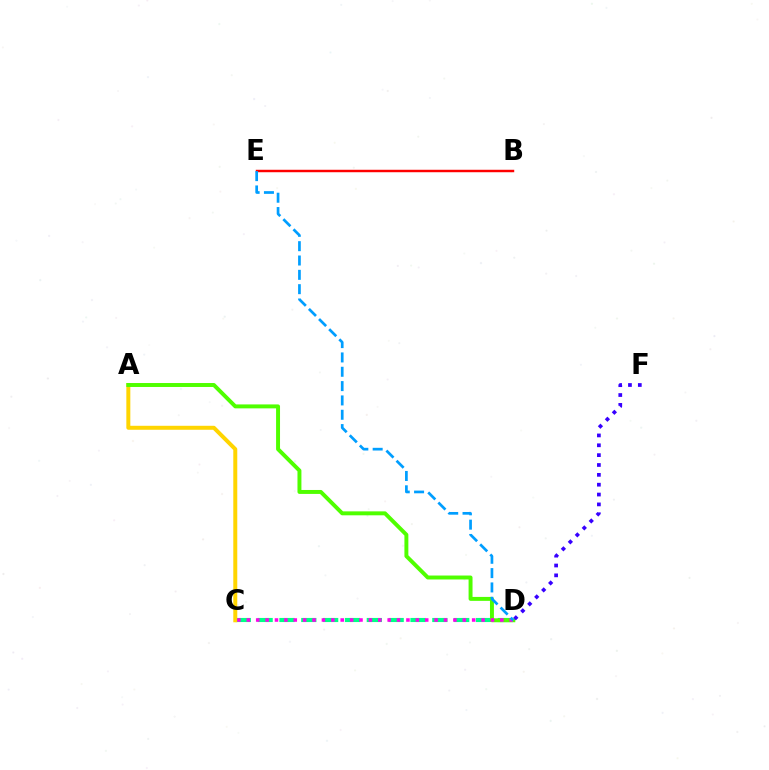{('C', 'D'): [{'color': '#00ff86', 'line_style': 'dashed', 'thickness': 2.97}, {'color': '#ff00ed', 'line_style': 'dotted', 'thickness': 2.55}], ('A', 'C'): [{'color': '#ffd500', 'line_style': 'solid', 'thickness': 2.87}], ('A', 'D'): [{'color': '#4fff00', 'line_style': 'solid', 'thickness': 2.84}], ('D', 'F'): [{'color': '#3700ff', 'line_style': 'dotted', 'thickness': 2.68}], ('B', 'E'): [{'color': '#ff0000', 'line_style': 'solid', 'thickness': 1.76}], ('D', 'E'): [{'color': '#009eff', 'line_style': 'dashed', 'thickness': 1.95}]}